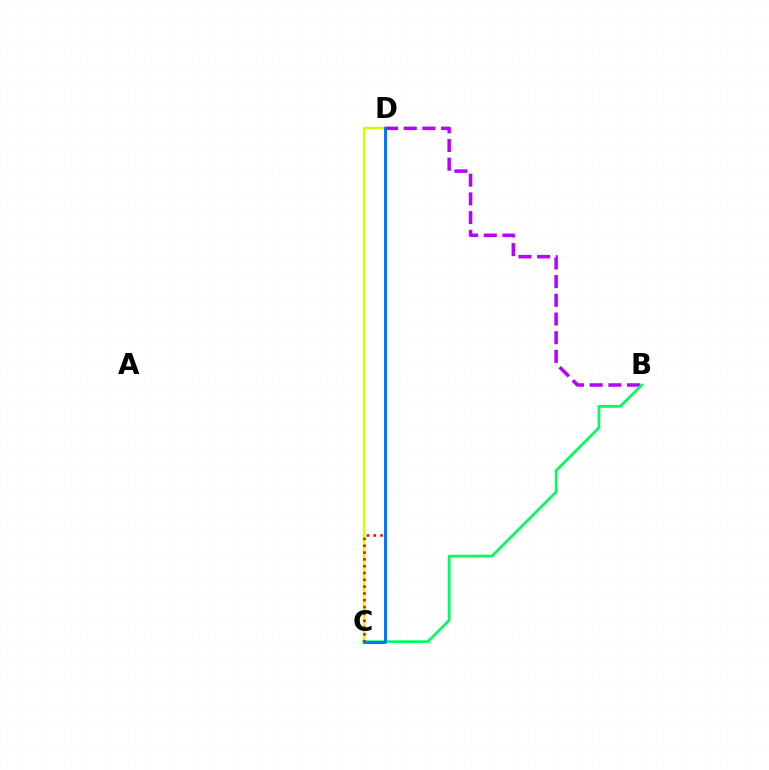{('C', 'D'): [{'color': '#d1ff00', 'line_style': 'solid', 'thickness': 1.72}, {'color': '#ff0000', 'line_style': 'dotted', 'thickness': 1.85}, {'color': '#0074ff', 'line_style': 'solid', 'thickness': 2.1}], ('B', 'D'): [{'color': '#b900ff', 'line_style': 'dashed', 'thickness': 2.54}], ('B', 'C'): [{'color': '#00ff5c', 'line_style': 'solid', 'thickness': 1.98}]}